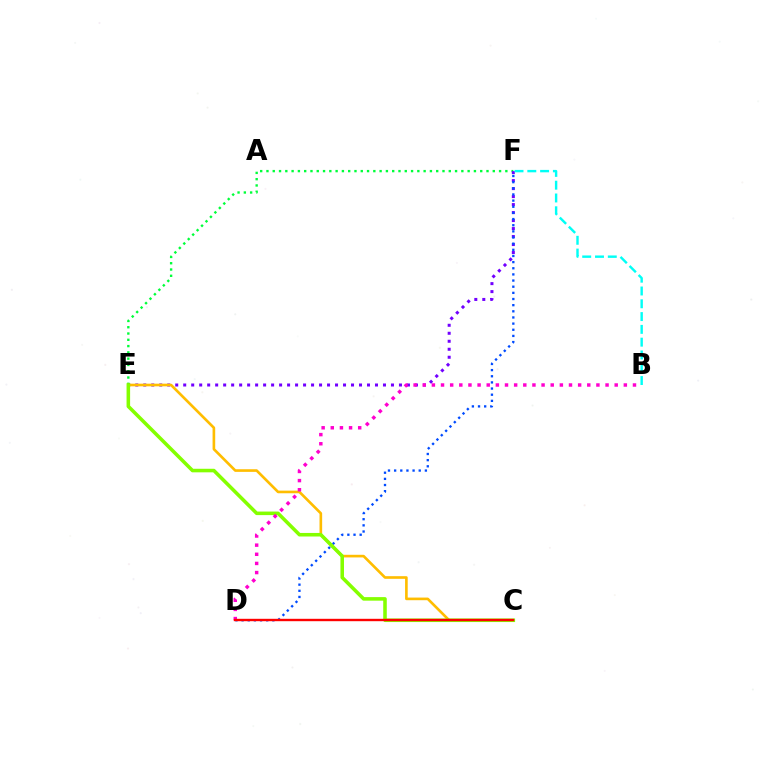{('E', 'F'): [{'color': '#00ff39', 'line_style': 'dotted', 'thickness': 1.71}, {'color': '#7200ff', 'line_style': 'dotted', 'thickness': 2.17}], ('B', 'F'): [{'color': '#00fff6', 'line_style': 'dashed', 'thickness': 1.74}], ('C', 'E'): [{'color': '#ffbd00', 'line_style': 'solid', 'thickness': 1.9}, {'color': '#84ff00', 'line_style': 'solid', 'thickness': 2.56}], ('D', 'F'): [{'color': '#004bff', 'line_style': 'dotted', 'thickness': 1.67}], ('B', 'D'): [{'color': '#ff00cf', 'line_style': 'dotted', 'thickness': 2.48}], ('C', 'D'): [{'color': '#ff0000', 'line_style': 'solid', 'thickness': 1.72}]}